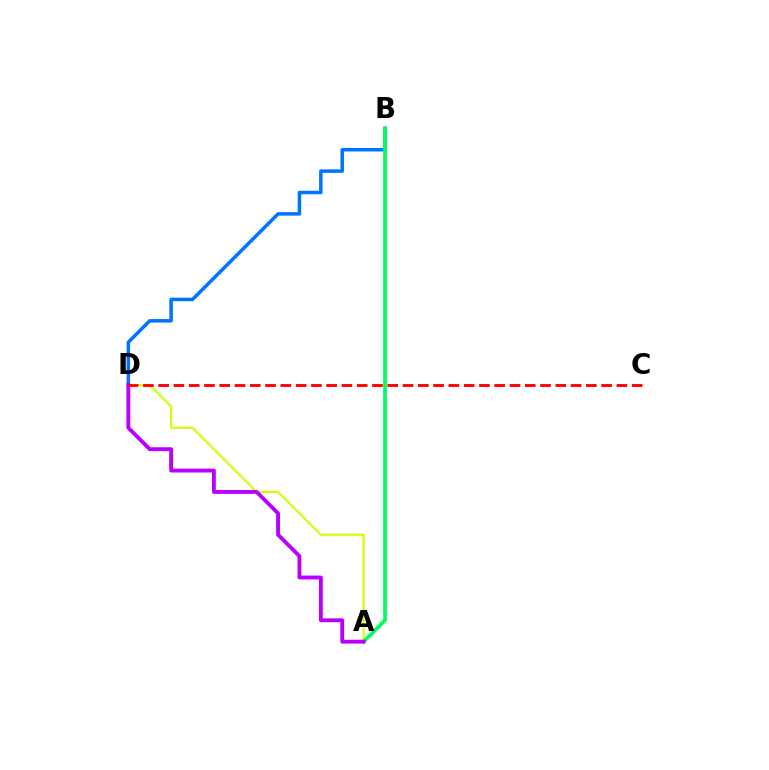{('A', 'D'): [{'color': '#d1ff00', 'line_style': 'solid', 'thickness': 1.55}, {'color': '#b900ff', 'line_style': 'solid', 'thickness': 2.78}], ('B', 'D'): [{'color': '#0074ff', 'line_style': 'solid', 'thickness': 2.53}], ('A', 'B'): [{'color': '#00ff5c', 'line_style': 'solid', 'thickness': 2.67}], ('C', 'D'): [{'color': '#ff0000', 'line_style': 'dashed', 'thickness': 2.08}]}